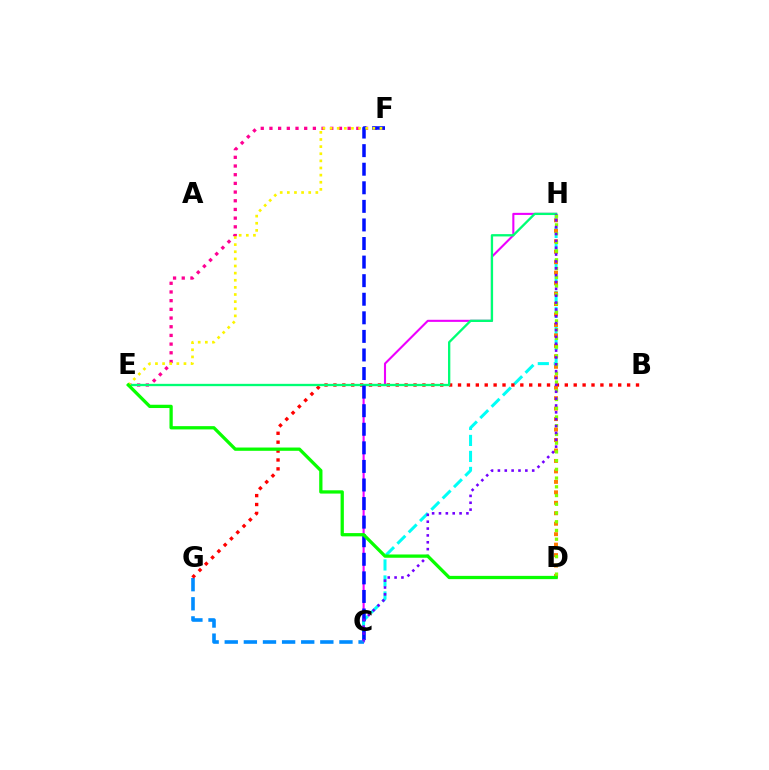{('C', 'H'): [{'color': '#ee00ff', 'line_style': 'solid', 'thickness': 1.51}, {'color': '#00fff6', 'line_style': 'dashed', 'thickness': 2.17}, {'color': '#7200ff', 'line_style': 'dotted', 'thickness': 1.86}], ('C', 'G'): [{'color': '#008cff', 'line_style': 'dashed', 'thickness': 2.6}], ('B', 'G'): [{'color': '#ff0000', 'line_style': 'dotted', 'thickness': 2.42}], ('E', 'F'): [{'color': '#ff0094', 'line_style': 'dotted', 'thickness': 2.36}, {'color': '#fcf500', 'line_style': 'dotted', 'thickness': 1.94}], ('D', 'H'): [{'color': '#ff7c00', 'line_style': 'dotted', 'thickness': 2.84}, {'color': '#84ff00', 'line_style': 'dotted', 'thickness': 2.37}], ('E', 'H'): [{'color': '#00ff74', 'line_style': 'solid', 'thickness': 1.67}], ('C', 'F'): [{'color': '#0010ff', 'line_style': 'dashed', 'thickness': 2.52}], ('D', 'E'): [{'color': '#08ff00', 'line_style': 'solid', 'thickness': 2.36}]}